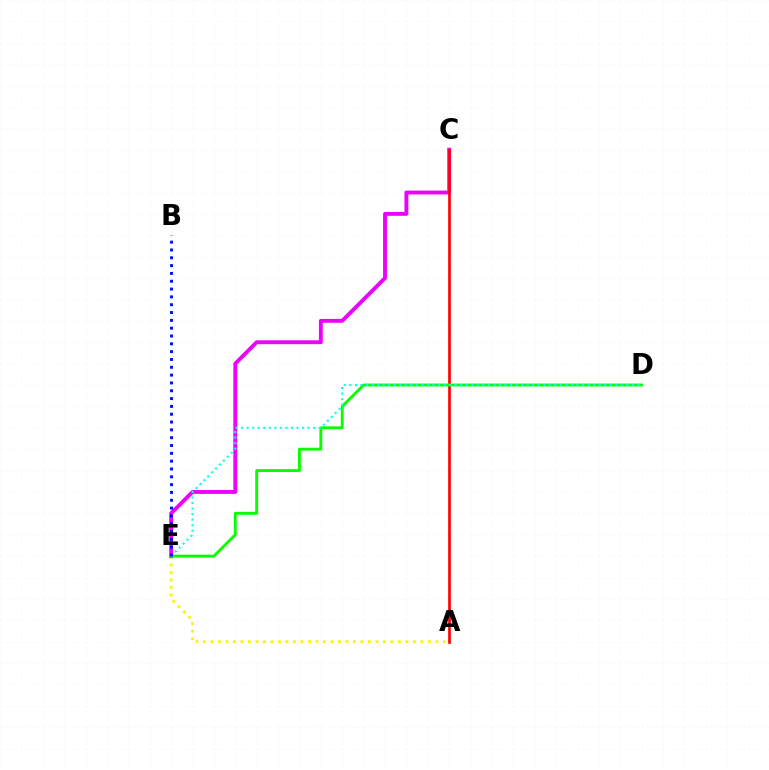{('A', 'E'): [{'color': '#fcf500', 'line_style': 'dotted', 'thickness': 2.04}], ('C', 'E'): [{'color': '#ee00ff', 'line_style': 'solid', 'thickness': 2.78}], ('A', 'C'): [{'color': '#ff0000', 'line_style': 'solid', 'thickness': 1.92}], ('D', 'E'): [{'color': '#08ff00', 'line_style': 'solid', 'thickness': 2.07}, {'color': '#00fff6', 'line_style': 'dotted', 'thickness': 1.51}], ('B', 'E'): [{'color': '#0010ff', 'line_style': 'dotted', 'thickness': 2.13}]}